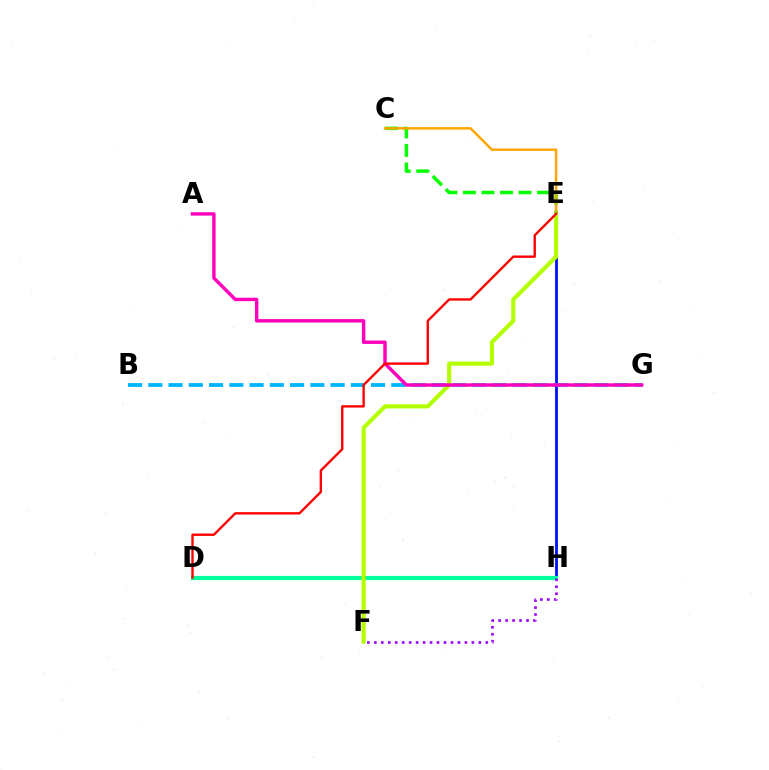{('E', 'H'): [{'color': '#0010ff', 'line_style': 'solid', 'thickness': 2.01}], ('B', 'G'): [{'color': '#00b5ff', 'line_style': 'dashed', 'thickness': 2.75}], ('D', 'H'): [{'color': '#00ff9d', 'line_style': 'solid', 'thickness': 3.0}], ('E', 'F'): [{'color': '#b3ff00', 'line_style': 'solid', 'thickness': 2.96}], ('A', 'G'): [{'color': '#ff00bd', 'line_style': 'solid', 'thickness': 2.47}], ('C', 'E'): [{'color': '#08ff00', 'line_style': 'dashed', 'thickness': 2.52}, {'color': '#ffa500', 'line_style': 'solid', 'thickness': 1.77}], ('F', 'H'): [{'color': '#9b00ff', 'line_style': 'dotted', 'thickness': 1.89}], ('D', 'E'): [{'color': '#ff0000', 'line_style': 'solid', 'thickness': 1.71}]}